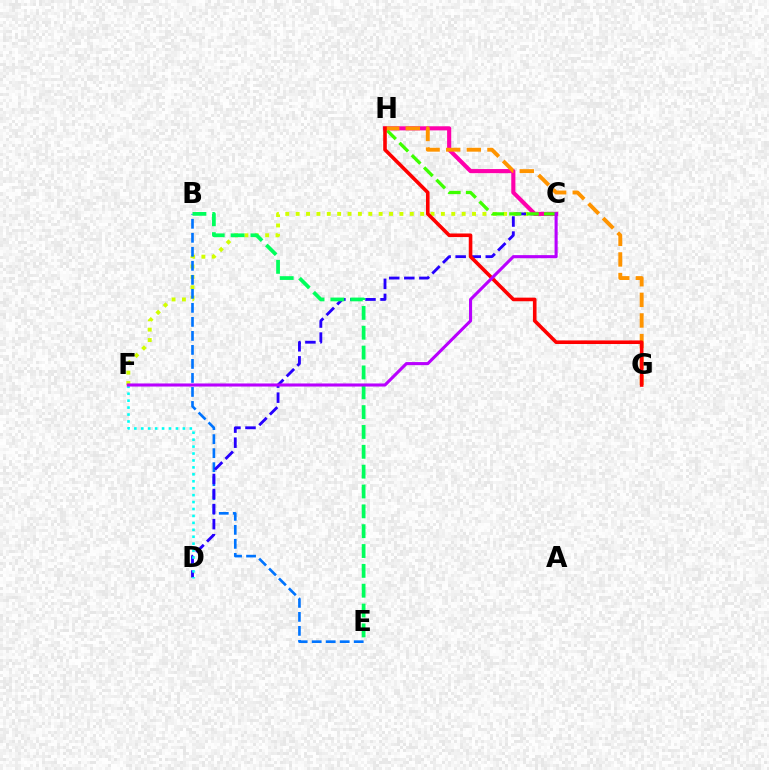{('C', 'F'): [{'color': '#d1ff00', 'line_style': 'dotted', 'thickness': 2.82}, {'color': '#b900ff', 'line_style': 'solid', 'thickness': 2.22}], ('B', 'E'): [{'color': '#0074ff', 'line_style': 'dashed', 'thickness': 1.9}, {'color': '#00ff5c', 'line_style': 'dashed', 'thickness': 2.7}], ('C', 'D'): [{'color': '#2500ff', 'line_style': 'dashed', 'thickness': 2.05}], ('C', 'H'): [{'color': '#ff00ac', 'line_style': 'solid', 'thickness': 2.96}, {'color': '#3dff00', 'line_style': 'dashed', 'thickness': 2.36}], ('G', 'H'): [{'color': '#ff9400', 'line_style': 'dashed', 'thickness': 2.8}, {'color': '#ff0000', 'line_style': 'solid', 'thickness': 2.59}], ('D', 'F'): [{'color': '#00fff6', 'line_style': 'dotted', 'thickness': 1.88}]}